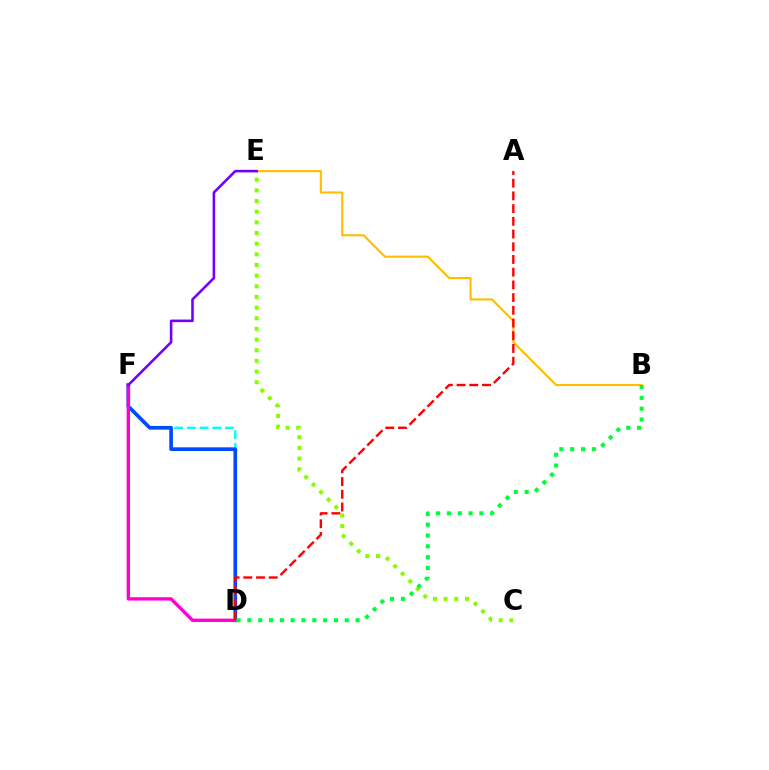{('B', 'E'): [{'color': '#ffbd00', 'line_style': 'solid', 'thickness': 1.52}], ('D', 'F'): [{'color': '#00fff6', 'line_style': 'dashed', 'thickness': 1.72}, {'color': '#004bff', 'line_style': 'solid', 'thickness': 2.65}, {'color': '#ff00cf', 'line_style': 'solid', 'thickness': 2.41}], ('E', 'F'): [{'color': '#7200ff', 'line_style': 'solid', 'thickness': 1.86}], ('A', 'D'): [{'color': '#ff0000', 'line_style': 'dashed', 'thickness': 1.73}], ('C', 'E'): [{'color': '#84ff00', 'line_style': 'dotted', 'thickness': 2.9}], ('B', 'D'): [{'color': '#00ff39', 'line_style': 'dotted', 'thickness': 2.94}]}